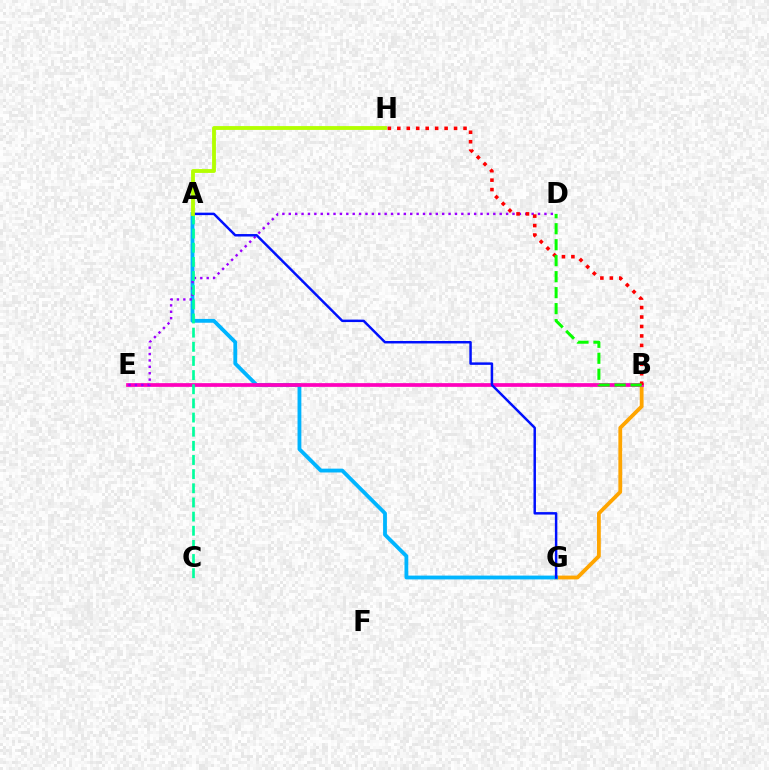{('B', 'G'): [{'color': '#ffa500', 'line_style': 'solid', 'thickness': 2.74}], ('A', 'G'): [{'color': '#00b5ff', 'line_style': 'solid', 'thickness': 2.75}, {'color': '#0010ff', 'line_style': 'solid', 'thickness': 1.78}], ('B', 'E'): [{'color': '#ff00bd', 'line_style': 'solid', 'thickness': 2.68}], ('D', 'E'): [{'color': '#9b00ff', 'line_style': 'dotted', 'thickness': 1.74}], ('A', 'C'): [{'color': '#00ff9d', 'line_style': 'dashed', 'thickness': 1.92}], ('B', 'H'): [{'color': '#ff0000', 'line_style': 'dotted', 'thickness': 2.57}], ('B', 'D'): [{'color': '#08ff00', 'line_style': 'dashed', 'thickness': 2.17}], ('A', 'H'): [{'color': '#b3ff00', 'line_style': 'solid', 'thickness': 2.76}]}